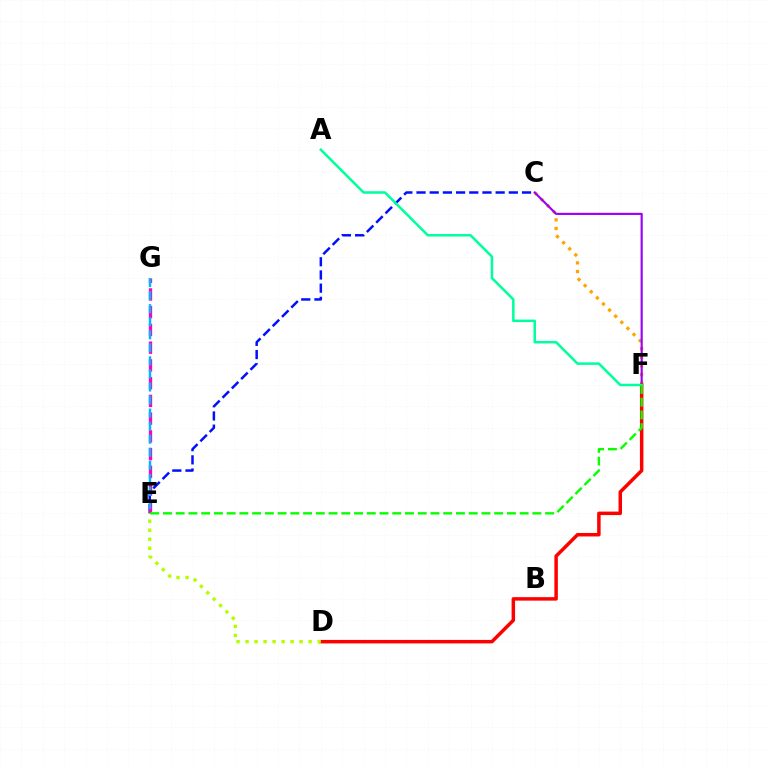{('C', 'E'): [{'color': '#0010ff', 'line_style': 'dashed', 'thickness': 1.79}], ('C', 'F'): [{'color': '#ffa500', 'line_style': 'dotted', 'thickness': 2.35}, {'color': '#9b00ff', 'line_style': 'solid', 'thickness': 1.55}], ('E', 'G'): [{'color': '#ff00bd', 'line_style': 'dashed', 'thickness': 2.41}, {'color': '#00b5ff', 'line_style': 'dashed', 'thickness': 1.77}], ('D', 'F'): [{'color': '#ff0000', 'line_style': 'solid', 'thickness': 2.51}], ('D', 'E'): [{'color': '#b3ff00', 'line_style': 'dotted', 'thickness': 2.45}], ('A', 'F'): [{'color': '#00ff9d', 'line_style': 'solid', 'thickness': 1.81}], ('E', 'F'): [{'color': '#08ff00', 'line_style': 'dashed', 'thickness': 1.73}]}